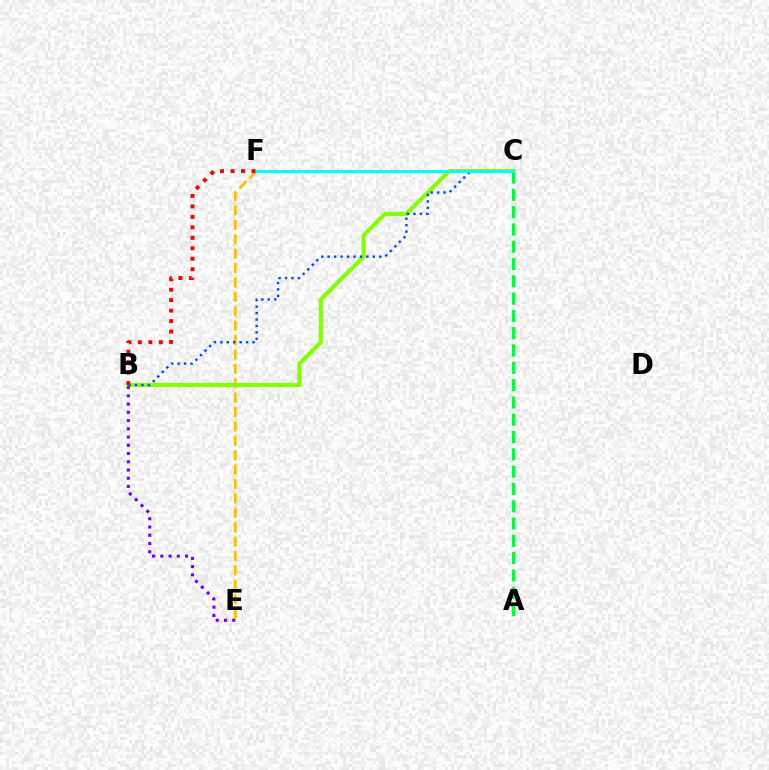{('E', 'F'): [{'color': '#ffbd00', 'line_style': 'dashed', 'thickness': 1.96}], ('B', 'C'): [{'color': '#84ff00', 'line_style': 'solid', 'thickness': 2.95}, {'color': '#004bff', 'line_style': 'dotted', 'thickness': 1.75}], ('A', 'C'): [{'color': '#00ff39', 'line_style': 'dashed', 'thickness': 2.35}], ('C', 'F'): [{'color': '#ff00cf', 'line_style': 'solid', 'thickness': 2.09}, {'color': '#00fff6', 'line_style': 'solid', 'thickness': 2.19}], ('B', 'E'): [{'color': '#7200ff', 'line_style': 'dotted', 'thickness': 2.24}], ('B', 'F'): [{'color': '#ff0000', 'line_style': 'dotted', 'thickness': 2.84}]}